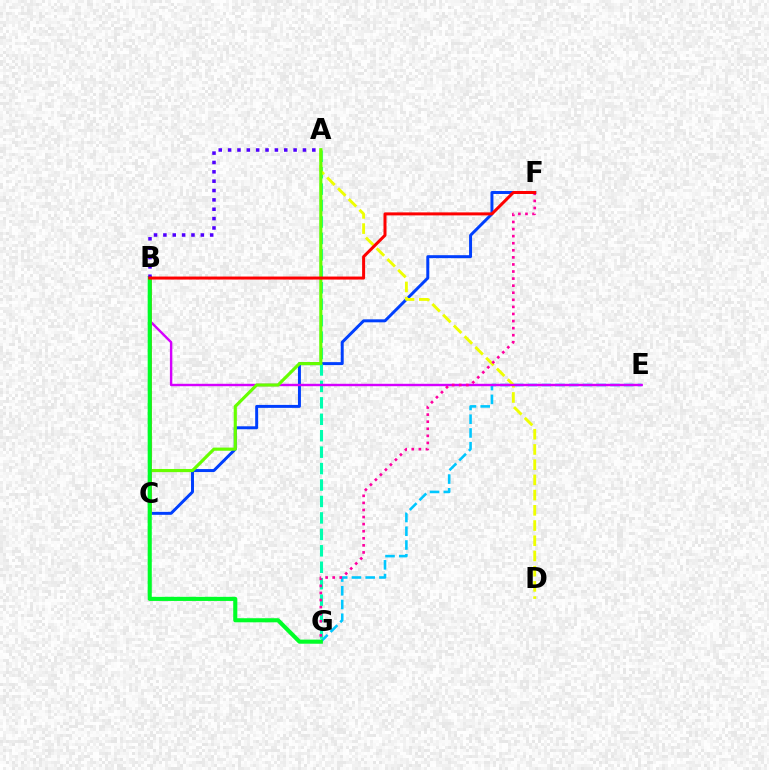{('C', 'F'): [{'color': '#003fff', 'line_style': 'solid', 'thickness': 2.13}], ('E', 'G'): [{'color': '#00c7ff', 'line_style': 'dashed', 'thickness': 1.87}], ('A', 'G'): [{'color': '#00ffaf', 'line_style': 'dashed', 'thickness': 2.23}], ('A', 'D'): [{'color': '#eeff00', 'line_style': 'dashed', 'thickness': 2.07}], ('B', 'E'): [{'color': '#d600ff', 'line_style': 'solid', 'thickness': 1.74}], ('A', 'C'): [{'color': '#66ff00', 'line_style': 'solid', 'thickness': 2.26}], ('F', 'G'): [{'color': '#ff00a0', 'line_style': 'dotted', 'thickness': 1.92}], ('B', 'C'): [{'color': '#ff8800', 'line_style': 'solid', 'thickness': 2.81}], ('B', 'G'): [{'color': '#00ff27', 'line_style': 'solid', 'thickness': 2.95}], ('A', 'B'): [{'color': '#4f00ff', 'line_style': 'dotted', 'thickness': 2.54}], ('B', 'F'): [{'color': '#ff0000', 'line_style': 'solid', 'thickness': 2.17}]}